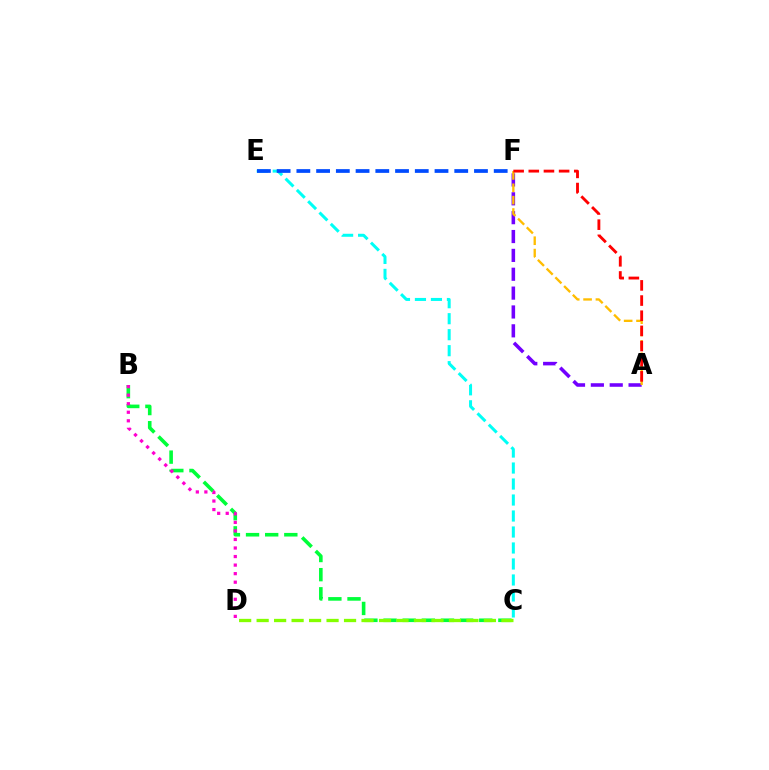{('B', 'C'): [{'color': '#00ff39', 'line_style': 'dashed', 'thickness': 2.6}], ('A', 'F'): [{'color': '#7200ff', 'line_style': 'dashed', 'thickness': 2.56}, {'color': '#ffbd00', 'line_style': 'dashed', 'thickness': 1.68}, {'color': '#ff0000', 'line_style': 'dashed', 'thickness': 2.06}], ('C', 'D'): [{'color': '#84ff00', 'line_style': 'dashed', 'thickness': 2.38}], ('C', 'E'): [{'color': '#00fff6', 'line_style': 'dashed', 'thickness': 2.17}], ('E', 'F'): [{'color': '#004bff', 'line_style': 'dashed', 'thickness': 2.68}], ('B', 'D'): [{'color': '#ff00cf', 'line_style': 'dotted', 'thickness': 2.32}]}